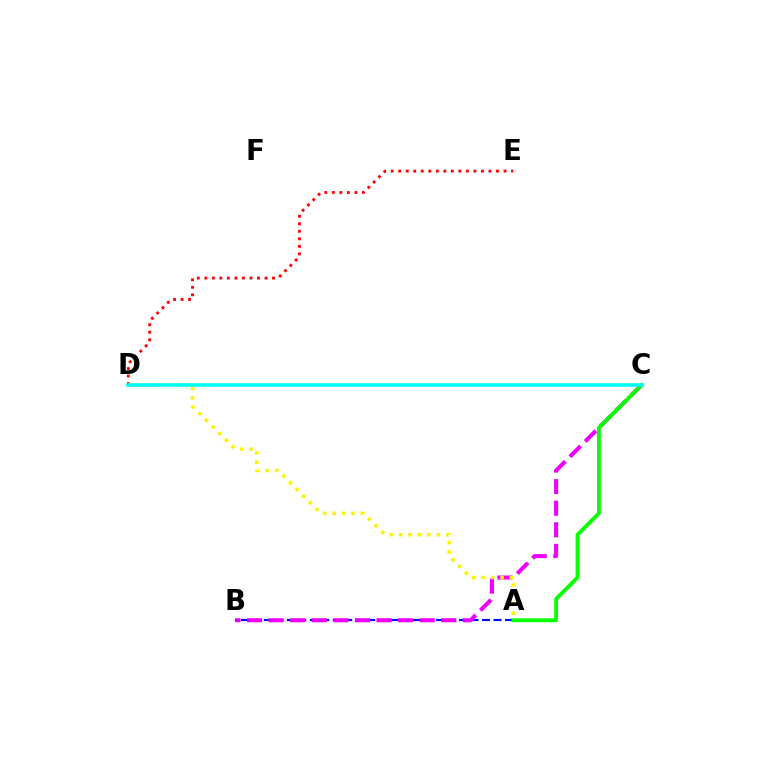{('A', 'B'): [{'color': '#0010ff', 'line_style': 'dashed', 'thickness': 1.56}], ('B', 'C'): [{'color': '#ee00ff', 'line_style': 'dashed', 'thickness': 2.93}], ('D', 'E'): [{'color': '#ff0000', 'line_style': 'dotted', 'thickness': 2.04}], ('A', 'C'): [{'color': '#08ff00', 'line_style': 'solid', 'thickness': 2.76}], ('A', 'D'): [{'color': '#fcf500', 'line_style': 'dotted', 'thickness': 2.56}], ('C', 'D'): [{'color': '#00fff6', 'line_style': 'solid', 'thickness': 2.57}]}